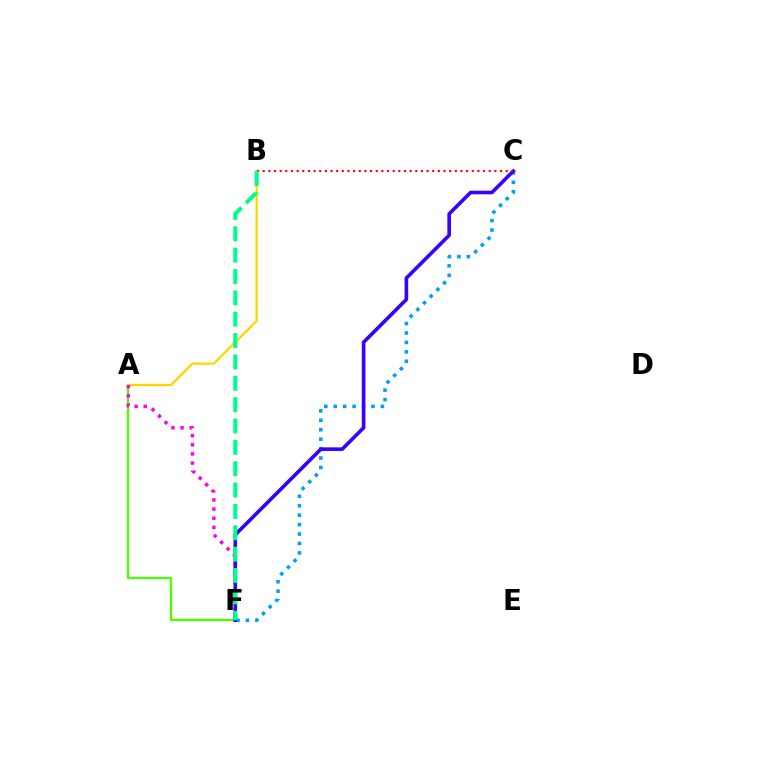{('A', 'F'): [{'color': '#4fff00', 'line_style': 'solid', 'thickness': 1.64}, {'color': '#ff00ed', 'line_style': 'dotted', 'thickness': 2.48}], ('A', 'B'): [{'color': '#ffd500', 'line_style': 'solid', 'thickness': 1.64}], ('C', 'F'): [{'color': '#009eff', 'line_style': 'dotted', 'thickness': 2.56}, {'color': '#3700ff', 'line_style': 'solid', 'thickness': 2.61}], ('B', 'C'): [{'color': '#ff0000', 'line_style': 'dotted', 'thickness': 1.54}], ('B', 'F'): [{'color': '#00ff86', 'line_style': 'dashed', 'thickness': 2.9}]}